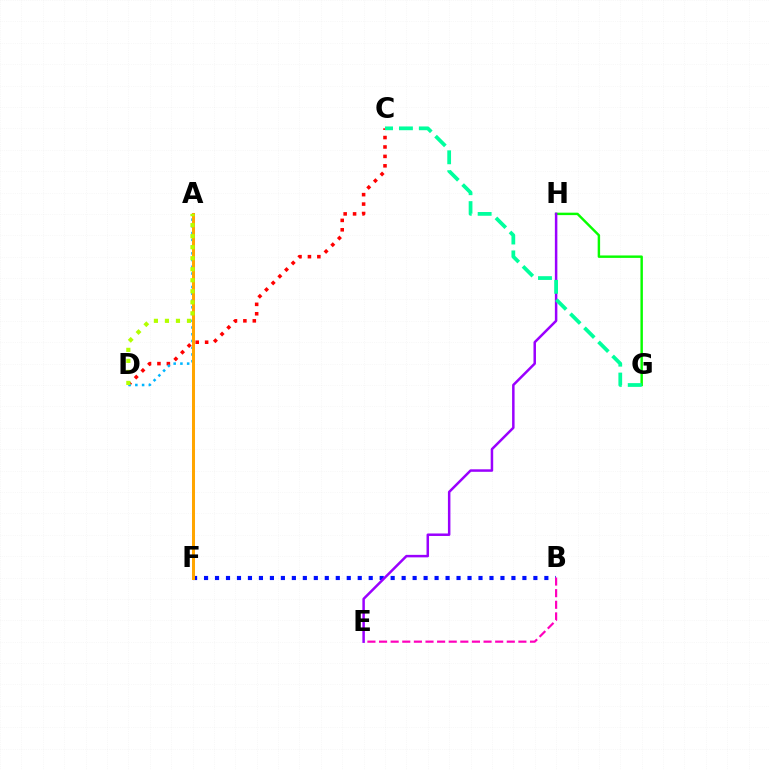{('B', 'F'): [{'color': '#0010ff', 'line_style': 'dotted', 'thickness': 2.98}], ('C', 'D'): [{'color': '#ff0000', 'line_style': 'dotted', 'thickness': 2.56}], ('B', 'E'): [{'color': '#ff00bd', 'line_style': 'dashed', 'thickness': 1.58}], ('A', 'D'): [{'color': '#00b5ff', 'line_style': 'dotted', 'thickness': 1.83}, {'color': '#b3ff00', 'line_style': 'dotted', 'thickness': 2.99}], ('G', 'H'): [{'color': '#08ff00', 'line_style': 'solid', 'thickness': 1.75}], ('E', 'H'): [{'color': '#9b00ff', 'line_style': 'solid', 'thickness': 1.8}], ('A', 'F'): [{'color': '#ffa500', 'line_style': 'solid', 'thickness': 2.17}], ('C', 'G'): [{'color': '#00ff9d', 'line_style': 'dashed', 'thickness': 2.7}]}